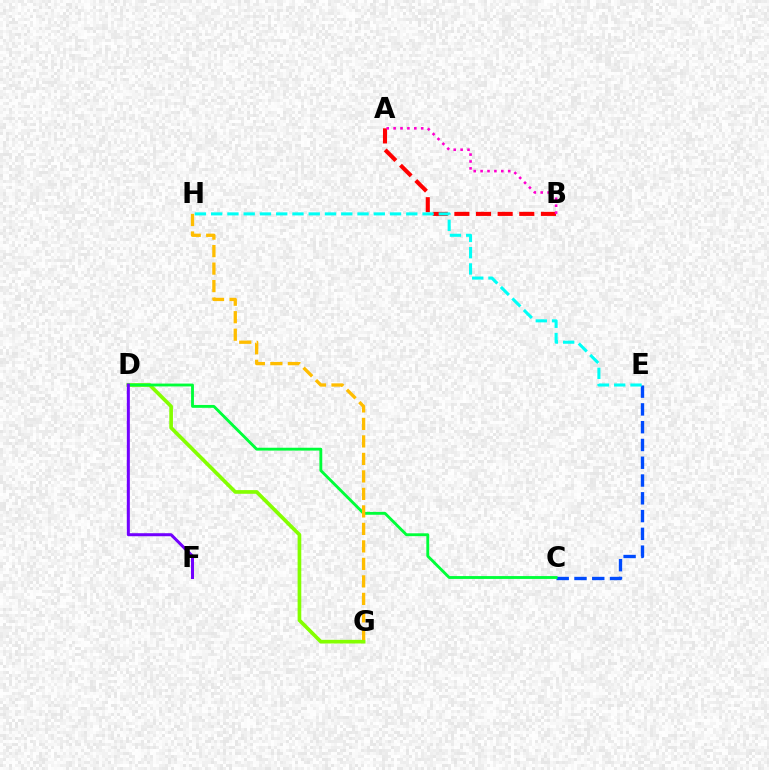{('C', 'E'): [{'color': '#004bff', 'line_style': 'dashed', 'thickness': 2.42}], ('A', 'B'): [{'color': '#ff0000', 'line_style': 'dashed', 'thickness': 2.94}, {'color': '#ff00cf', 'line_style': 'dotted', 'thickness': 1.87}], ('D', 'G'): [{'color': '#84ff00', 'line_style': 'solid', 'thickness': 2.64}], ('C', 'D'): [{'color': '#00ff39', 'line_style': 'solid', 'thickness': 2.06}], ('G', 'H'): [{'color': '#ffbd00', 'line_style': 'dashed', 'thickness': 2.38}], ('E', 'H'): [{'color': '#00fff6', 'line_style': 'dashed', 'thickness': 2.21}], ('D', 'F'): [{'color': '#7200ff', 'line_style': 'solid', 'thickness': 2.17}]}